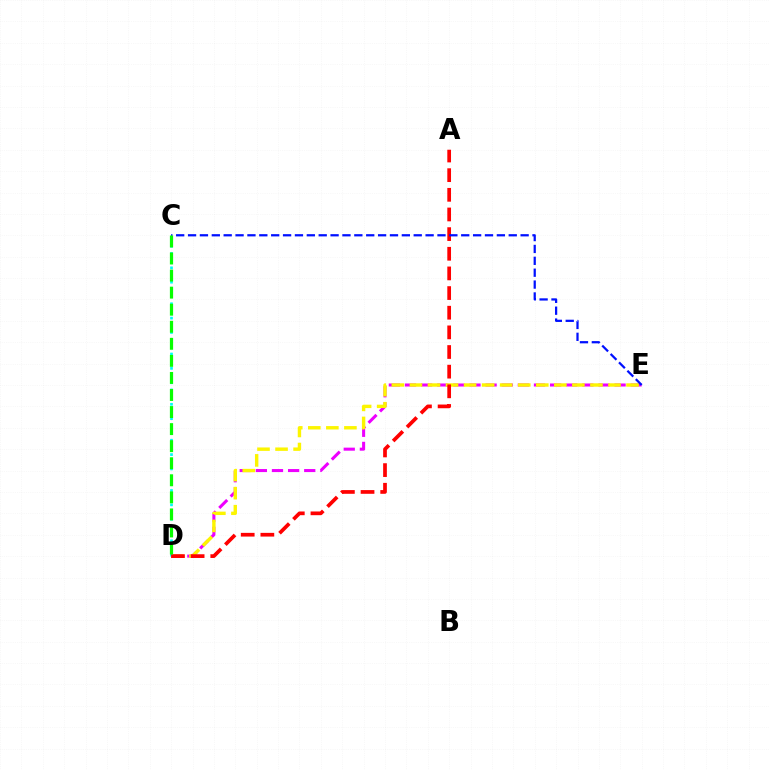{('D', 'E'): [{'color': '#ee00ff', 'line_style': 'dashed', 'thickness': 2.19}, {'color': '#fcf500', 'line_style': 'dashed', 'thickness': 2.45}], ('C', 'D'): [{'color': '#00fff6', 'line_style': 'dotted', 'thickness': 1.95}, {'color': '#08ff00', 'line_style': 'dashed', 'thickness': 2.32}], ('A', 'D'): [{'color': '#ff0000', 'line_style': 'dashed', 'thickness': 2.67}], ('C', 'E'): [{'color': '#0010ff', 'line_style': 'dashed', 'thickness': 1.61}]}